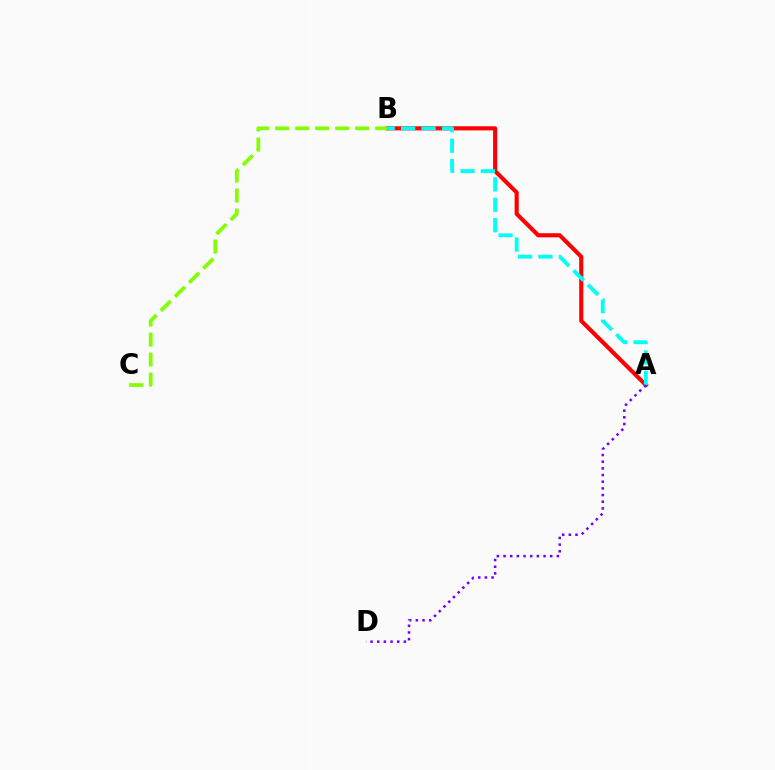{('A', 'B'): [{'color': '#ff0000', 'line_style': 'solid', 'thickness': 2.96}, {'color': '#00fff6', 'line_style': 'dashed', 'thickness': 2.78}], ('A', 'D'): [{'color': '#7200ff', 'line_style': 'dotted', 'thickness': 1.81}], ('B', 'C'): [{'color': '#84ff00', 'line_style': 'dashed', 'thickness': 2.72}]}